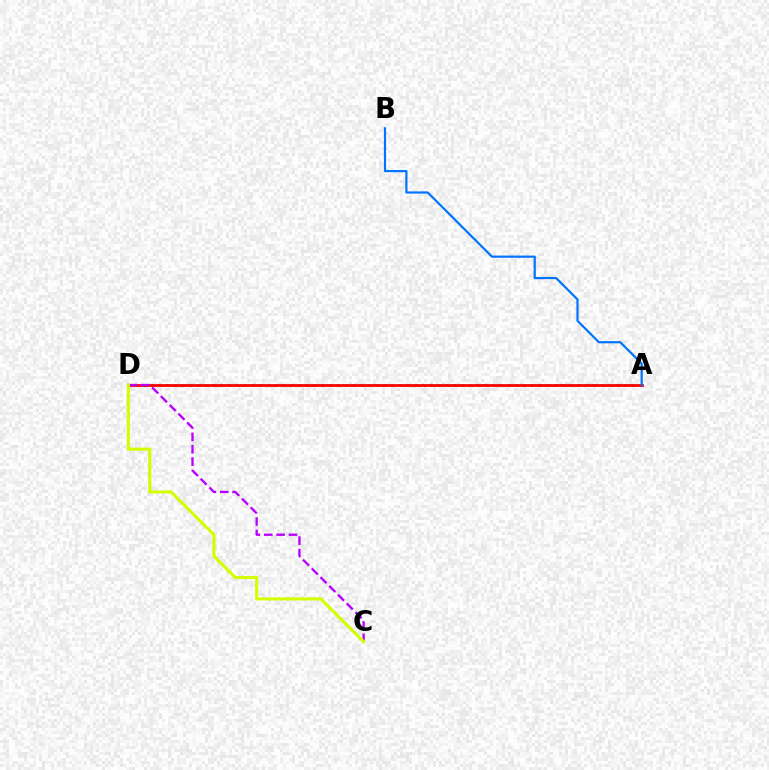{('A', 'D'): [{'color': '#00ff5c', 'line_style': 'dotted', 'thickness': 2.11}, {'color': '#ff0000', 'line_style': 'solid', 'thickness': 1.99}], ('C', 'D'): [{'color': '#b900ff', 'line_style': 'dashed', 'thickness': 1.68}, {'color': '#d1ff00', 'line_style': 'solid', 'thickness': 2.23}], ('A', 'B'): [{'color': '#0074ff', 'line_style': 'solid', 'thickness': 1.58}]}